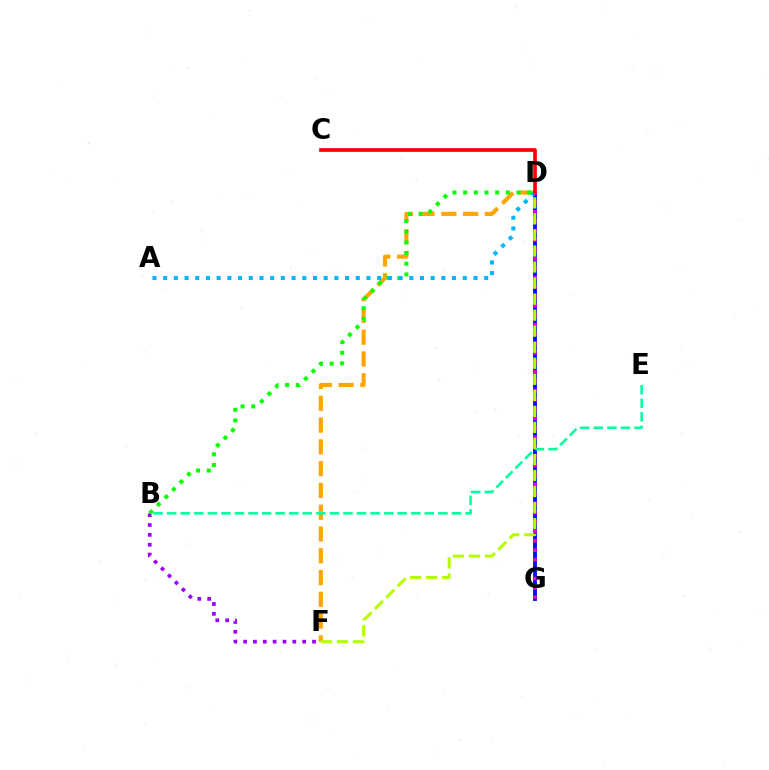{('D', 'G'): [{'color': '#0010ff', 'line_style': 'solid', 'thickness': 2.78}, {'color': '#ff00bd', 'line_style': 'dotted', 'thickness': 2.55}], ('B', 'F'): [{'color': '#9b00ff', 'line_style': 'dotted', 'thickness': 2.67}], ('D', 'F'): [{'color': '#ffa500', 'line_style': 'dashed', 'thickness': 2.96}, {'color': '#b3ff00', 'line_style': 'dashed', 'thickness': 2.18}], ('B', 'D'): [{'color': '#08ff00', 'line_style': 'dotted', 'thickness': 2.9}], ('A', 'D'): [{'color': '#00b5ff', 'line_style': 'dotted', 'thickness': 2.91}], ('C', 'D'): [{'color': '#ff0000', 'line_style': 'solid', 'thickness': 2.64}], ('B', 'E'): [{'color': '#00ff9d', 'line_style': 'dashed', 'thickness': 1.84}]}